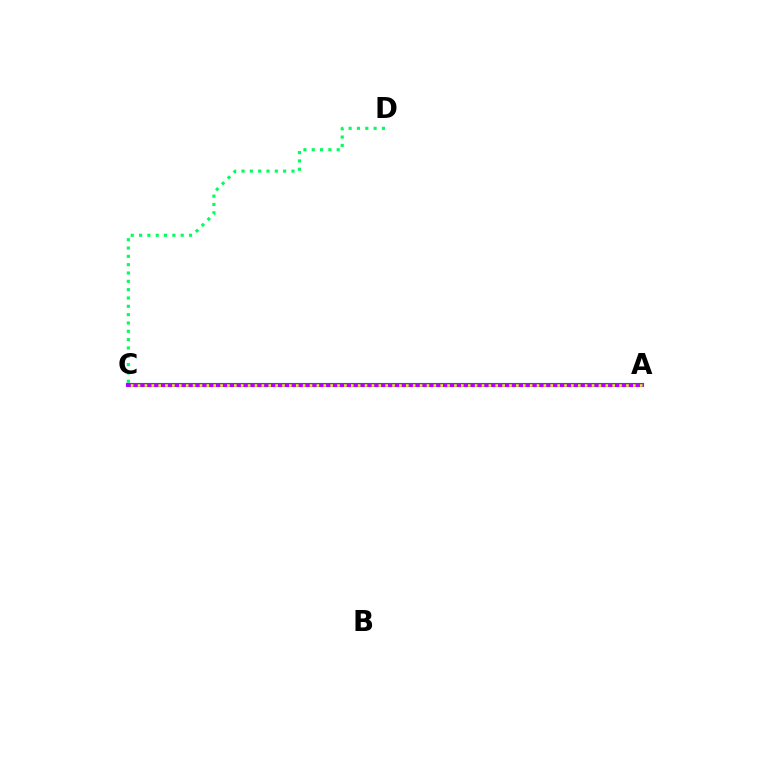{('A', 'C'): [{'color': '#ff0000', 'line_style': 'solid', 'thickness': 1.92}, {'color': '#0074ff', 'line_style': 'solid', 'thickness': 2.97}, {'color': '#b900ff', 'line_style': 'solid', 'thickness': 2.81}, {'color': '#d1ff00', 'line_style': 'dotted', 'thickness': 1.87}], ('C', 'D'): [{'color': '#00ff5c', 'line_style': 'dotted', 'thickness': 2.26}]}